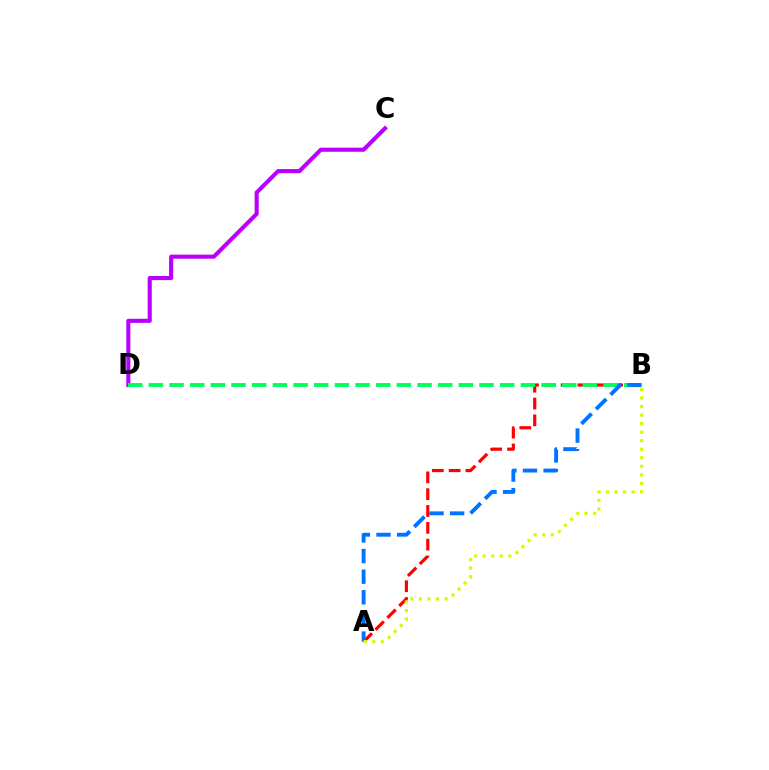{('A', 'B'): [{'color': '#ff0000', 'line_style': 'dashed', 'thickness': 2.29}, {'color': '#0074ff', 'line_style': 'dashed', 'thickness': 2.8}, {'color': '#d1ff00', 'line_style': 'dotted', 'thickness': 2.32}], ('C', 'D'): [{'color': '#b900ff', 'line_style': 'solid', 'thickness': 2.95}], ('B', 'D'): [{'color': '#00ff5c', 'line_style': 'dashed', 'thickness': 2.81}]}